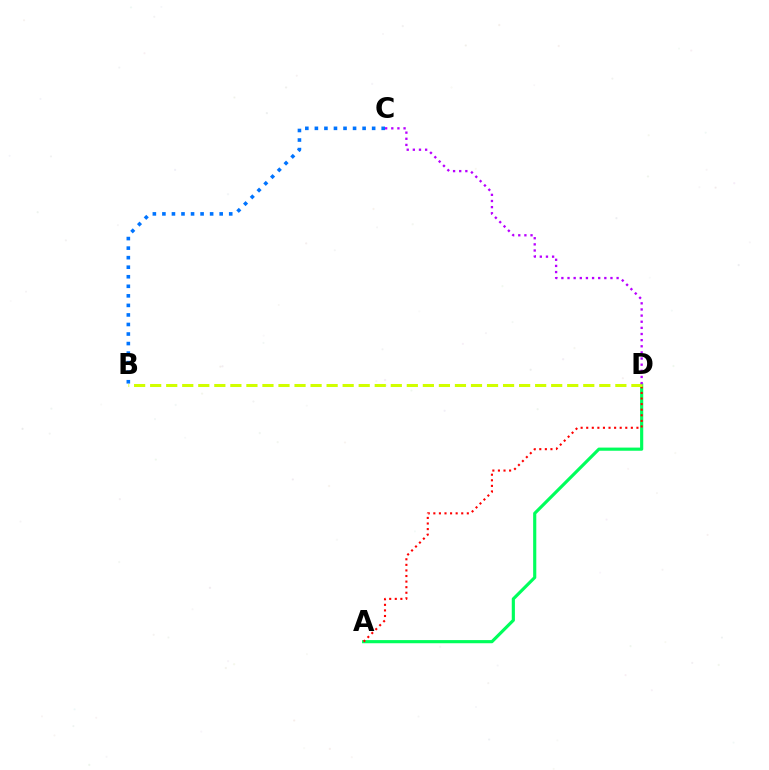{('A', 'D'): [{'color': '#00ff5c', 'line_style': 'solid', 'thickness': 2.27}, {'color': '#ff0000', 'line_style': 'dotted', 'thickness': 1.52}], ('B', 'D'): [{'color': '#d1ff00', 'line_style': 'dashed', 'thickness': 2.18}], ('B', 'C'): [{'color': '#0074ff', 'line_style': 'dotted', 'thickness': 2.59}], ('C', 'D'): [{'color': '#b900ff', 'line_style': 'dotted', 'thickness': 1.67}]}